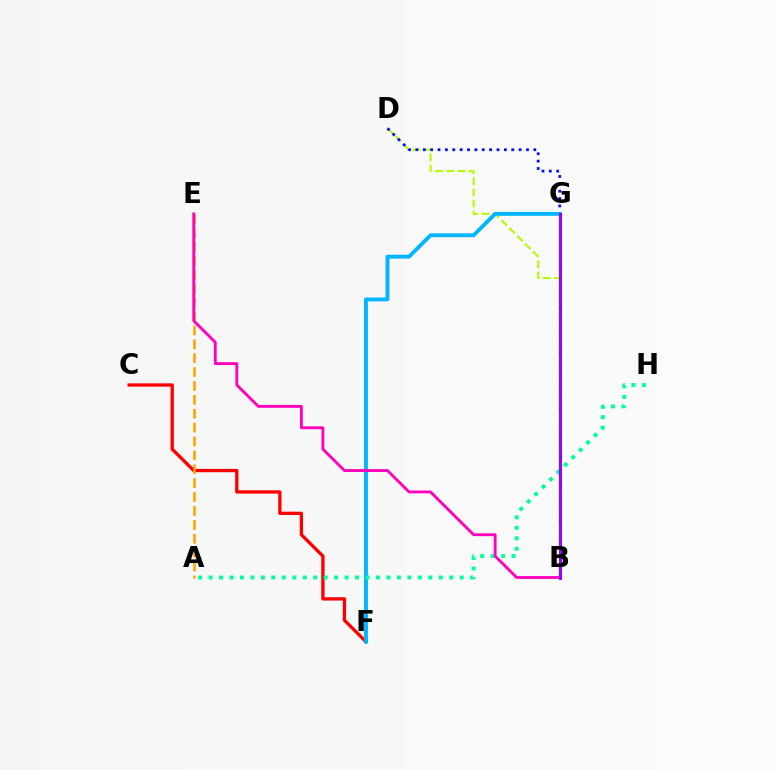{('B', 'D'): [{'color': '#b3ff00', 'line_style': 'dashed', 'thickness': 1.51}], ('C', 'F'): [{'color': '#ff0000', 'line_style': 'solid', 'thickness': 2.38}], ('D', 'G'): [{'color': '#0010ff', 'line_style': 'dotted', 'thickness': 2.0}], ('F', 'G'): [{'color': '#00b5ff', 'line_style': 'solid', 'thickness': 2.78}], ('A', 'H'): [{'color': '#00ff9d', 'line_style': 'dotted', 'thickness': 2.84}], ('A', 'E'): [{'color': '#ffa500', 'line_style': 'dashed', 'thickness': 1.89}], ('B', 'G'): [{'color': '#08ff00', 'line_style': 'dotted', 'thickness': 2.52}, {'color': '#9b00ff', 'line_style': 'solid', 'thickness': 2.17}], ('B', 'E'): [{'color': '#ff00bd', 'line_style': 'solid', 'thickness': 2.05}]}